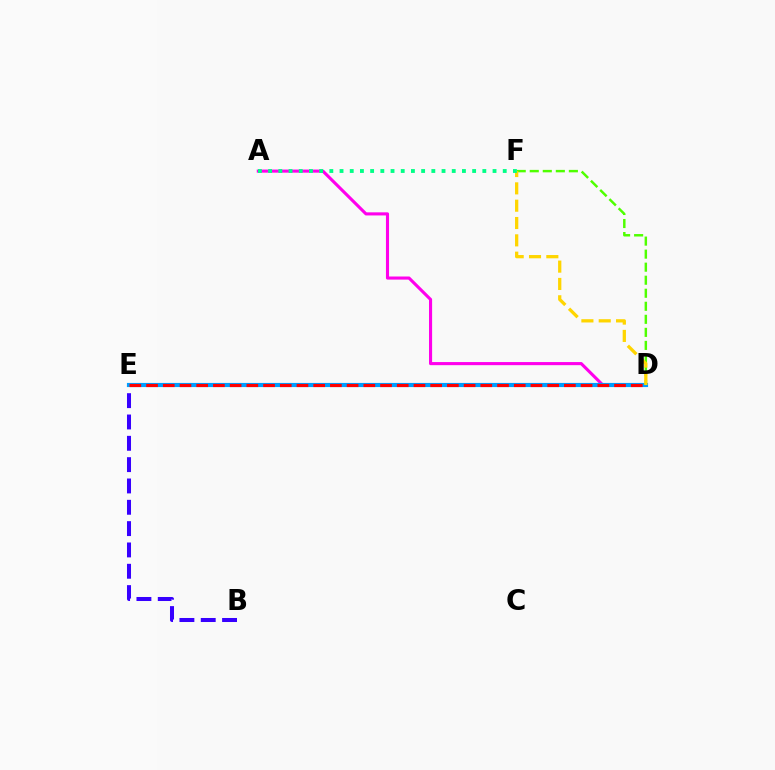{('B', 'E'): [{'color': '#3700ff', 'line_style': 'dashed', 'thickness': 2.9}], ('A', 'D'): [{'color': '#ff00ed', 'line_style': 'solid', 'thickness': 2.23}], ('D', 'E'): [{'color': '#009eff', 'line_style': 'solid', 'thickness': 2.98}, {'color': '#ff0000', 'line_style': 'dashed', 'thickness': 2.27}], ('D', 'F'): [{'color': '#4fff00', 'line_style': 'dashed', 'thickness': 1.77}, {'color': '#ffd500', 'line_style': 'dashed', 'thickness': 2.35}], ('A', 'F'): [{'color': '#00ff86', 'line_style': 'dotted', 'thickness': 2.77}]}